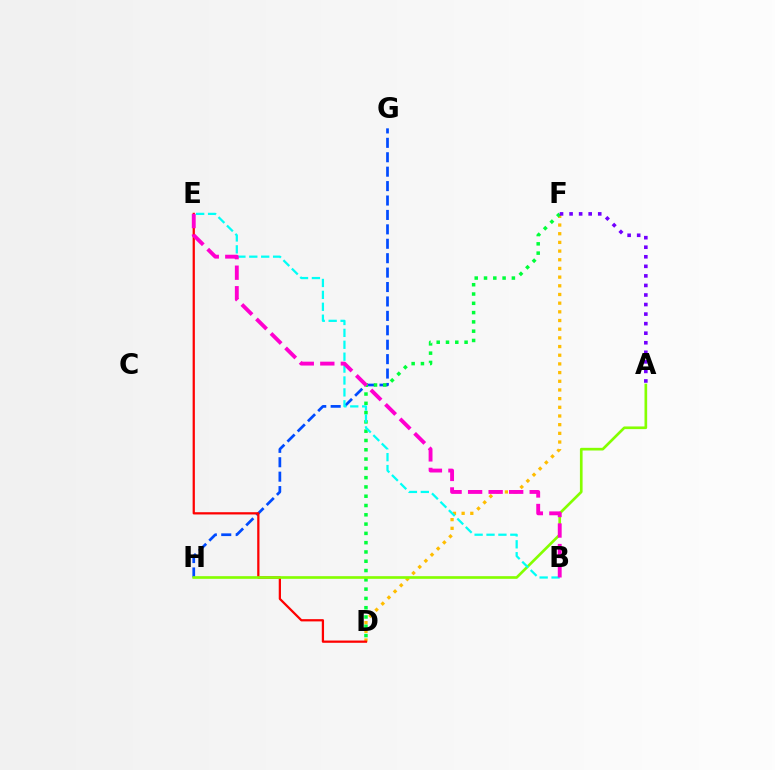{('G', 'H'): [{'color': '#004bff', 'line_style': 'dashed', 'thickness': 1.96}], ('D', 'F'): [{'color': '#ffbd00', 'line_style': 'dotted', 'thickness': 2.36}, {'color': '#00ff39', 'line_style': 'dotted', 'thickness': 2.52}], ('D', 'E'): [{'color': '#ff0000', 'line_style': 'solid', 'thickness': 1.62}], ('A', 'F'): [{'color': '#7200ff', 'line_style': 'dotted', 'thickness': 2.6}], ('A', 'H'): [{'color': '#84ff00', 'line_style': 'solid', 'thickness': 1.92}], ('B', 'E'): [{'color': '#00fff6', 'line_style': 'dashed', 'thickness': 1.62}, {'color': '#ff00cf', 'line_style': 'dashed', 'thickness': 2.79}]}